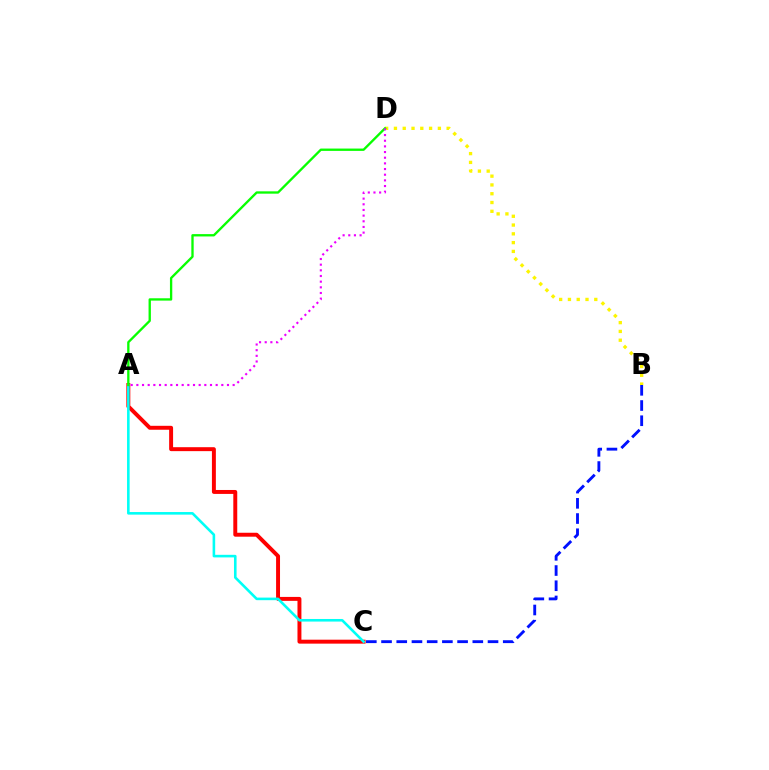{('B', 'C'): [{'color': '#0010ff', 'line_style': 'dashed', 'thickness': 2.07}], ('A', 'C'): [{'color': '#ff0000', 'line_style': 'solid', 'thickness': 2.84}, {'color': '#00fff6', 'line_style': 'solid', 'thickness': 1.87}], ('B', 'D'): [{'color': '#fcf500', 'line_style': 'dotted', 'thickness': 2.39}], ('A', 'D'): [{'color': '#08ff00', 'line_style': 'solid', 'thickness': 1.68}, {'color': '#ee00ff', 'line_style': 'dotted', 'thickness': 1.54}]}